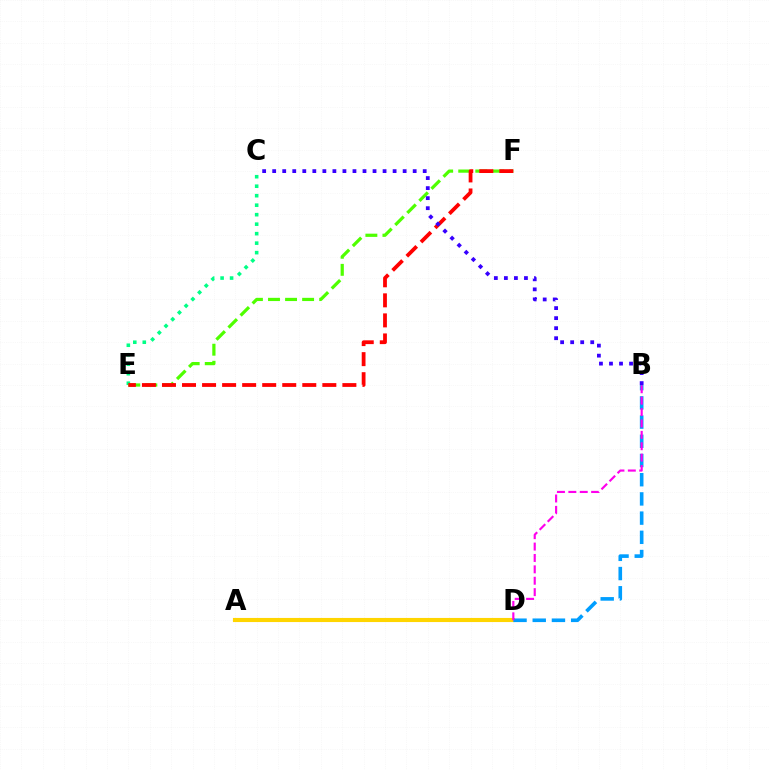{('A', 'D'): [{'color': '#ffd500', 'line_style': 'solid', 'thickness': 2.96}], ('C', 'E'): [{'color': '#00ff86', 'line_style': 'dotted', 'thickness': 2.58}], ('E', 'F'): [{'color': '#4fff00', 'line_style': 'dashed', 'thickness': 2.32}, {'color': '#ff0000', 'line_style': 'dashed', 'thickness': 2.72}], ('B', 'C'): [{'color': '#3700ff', 'line_style': 'dotted', 'thickness': 2.73}], ('B', 'D'): [{'color': '#009eff', 'line_style': 'dashed', 'thickness': 2.61}, {'color': '#ff00ed', 'line_style': 'dashed', 'thickness': 1.55}]}